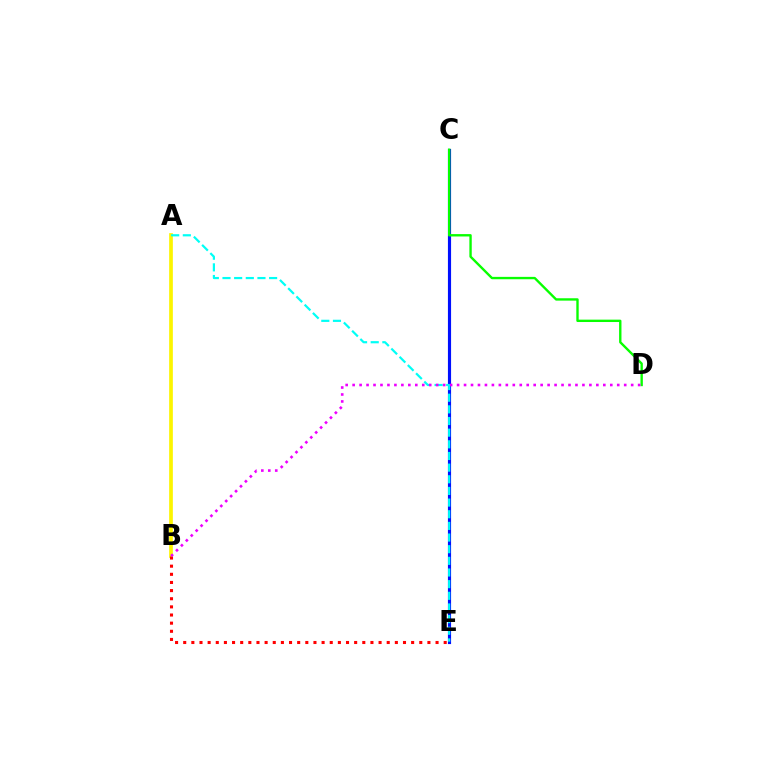{('C', 'E'): [{'color': '#0010ff', 'line_style': 'solid', 'thickness': 2.27}], ('C', 'D'): [{'color': '#08ff00', 'line_style': 'solid', 'thickness': 1.71}], ('A', 'B'): [{'color': '#fcf500', 'line_style': 'solid', 'thickness': 2.66}], ('A', 'E'): [{'color': '#00fff6', 'line_style': 'dashed', 'thickness': 1.58}], ('B', 'E'): [{'color': '#ff0000', 'line_style': 'dotted', 'thickness': 2.21}], ('B', 'D'): [{'color': '#ee00ff', 'line_style': 'dotted', 'thickness': 1.89}]}